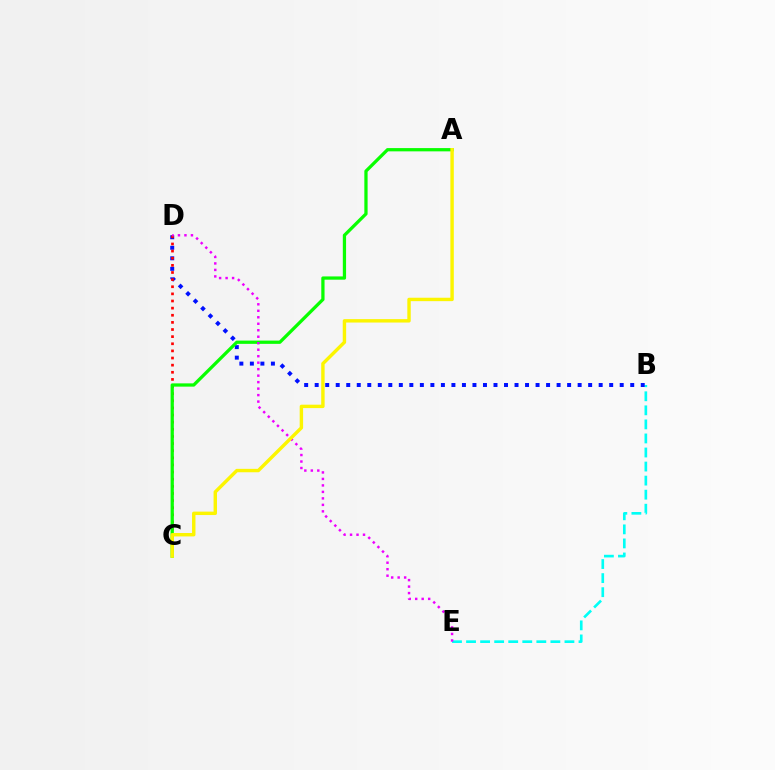{('B', 'E'): [{'color': '#00fff6', 'line_style': 'dashed', 'thickness': 1.91}], ('B', 'D'): [{'color': '#0010ff', 'line_style': 'dotted', 'thickness': 2.86}], ('C', 'D'): [{'color': '#ff0000', 'line_style': 'dotted', 'thickness': 1.94}], ('A', 'C'): [{'color': '#08ff00', 'line_style': 'solid', 'thickness': 2.35}, {'color': '#fcf500', 'line_style': 'solid', 'thickness': 2.46}], ('D', 'E'): [{'color': '#ee00ff', 'line_style': 'dotted', 'thickness': 1.76}]}